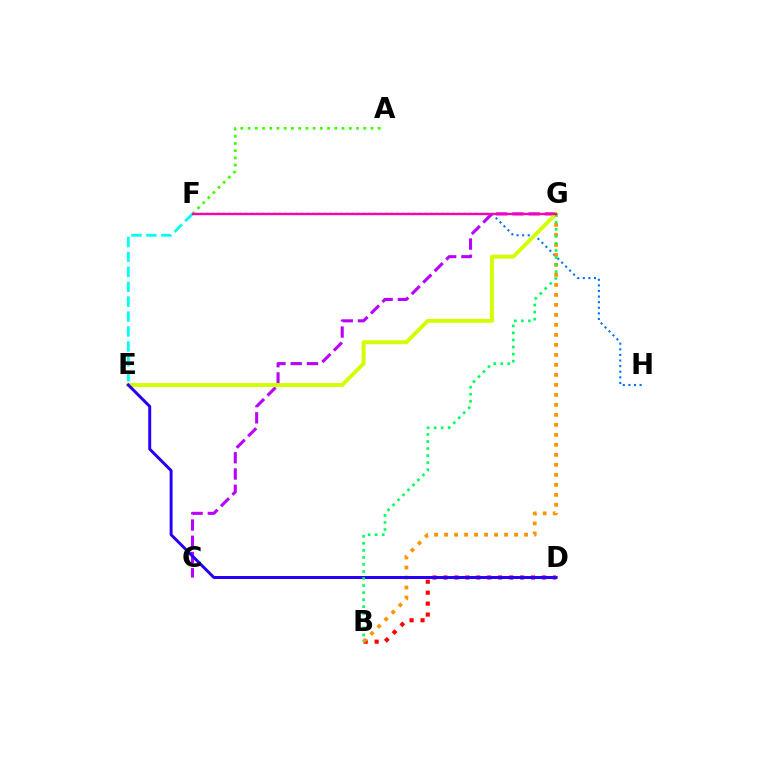{('B', 'D'): [{'color': '#ff0000', 'line_style': 'dotted', 'thickness': 2.98}], ('C', 'G'): [{'color': '#b900ff', 'line_style': 'dashed', 'thickness': 2.21}], ('F', 'H'): [{'color': '#0074ff', 'line_style': 'dotted', 'thickness': 1.52}], ('A', 'F'): [{'color': '#3dff00', 'line_style': 'dotted', 'thickness': 1.96}], ('B', 'G'): [{'color': '#ff9400', 'line_style': 'dotted', 'thickness': 2.72}, {'color': '#00ff5c', 'line_style': 'dotted', 'thickness': 1.91}], ('E', 'G'): [{'color': '#d1ff00', 'line_style': 'solid', 'thickness': 2.81}], ('D', 'E'): [{'color': '#2500ff', 'line_style': 'solid', 'thickness': 2.13}], ('E', 'F'): [{'color': '#00fff6', 'line_style': 'dashed', 'thickness': 2.03}], ('F', 'G'): [{'color': '#ff00ac', 'line_style': 'solid', 'thickness': 1.7}]}